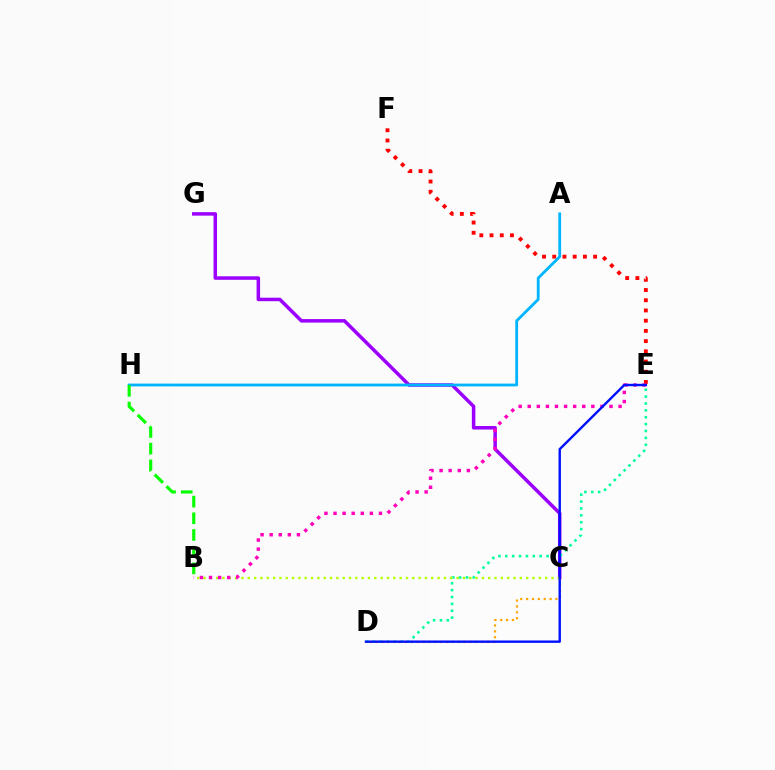{('C', 'G'): [{'color': '#9b00ff', 'line_style': 'solid', 'thickness': 2.52}], ('D', 'E'): [{'color': '#00ff9d', 'line_style': 'dotted', 'thickness': 1.87}, {'color': '#0010ff', 'line_style': 'solid', 'thickness': 1.73}], ('C', 'D'): [{'color': '#ffa500', 'line_style': 'dotted', 'thickness': 1.59}], ('B', 'C'): [{'color': '#b3ff00', 'line_style': 'dotted', 'thickness': 1.72}], ('E', 'F'): [{'color': '#ff0000', 'line_style': 'dotted', 'thickness': 2.78}], ('A', 'H'): [{'color': '#00b5ff', 'line_style': 'solid', 'thickness': 2.02}], ('B', 'E'): [{'color': '#ff00bd', 'line_style': 'dotted', 'thickness': 2.47}], ('B', 'H'): [{'color': '#08ff00', 'line_style': 'dashed', 'thickness': 2.27}]}